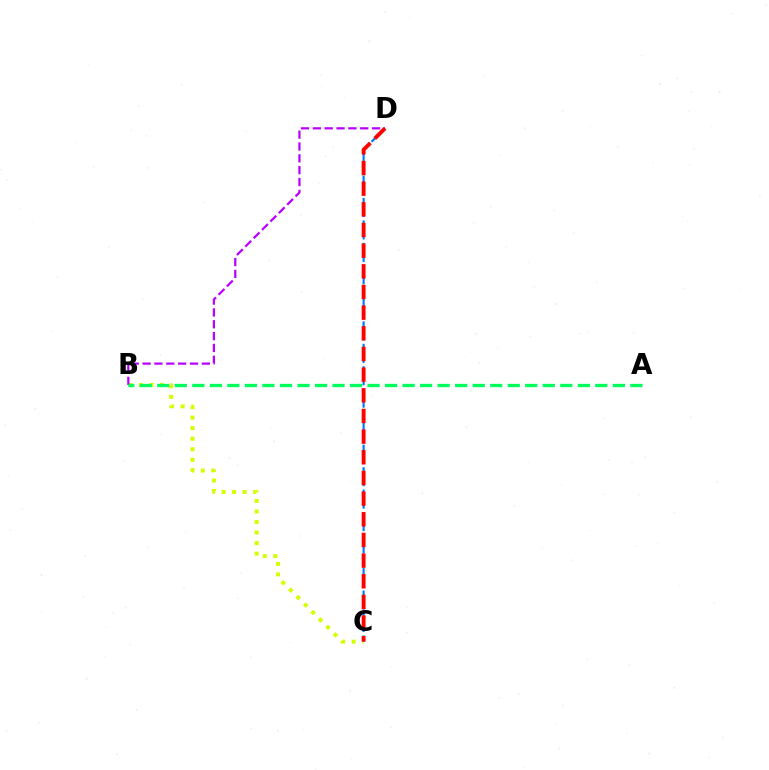{('B', 'C'): [{'color': '#d1ff00', 'line_style': 'dotted', 'thickness': 2.86}], ('B', 'D'): [{'color': '#b900ff', 'line_style': 'dashed', 'thickness': 1.61}], ('A', 'B'): [{'color': '#00ff5c', 'line_style': 'dashed', 'thickness': 2.38}], ('C', 'D'): [{'color': '#0074ff', 'line_style': 'dashed', 'thickness': 1.52}, {'color': '#ff0000', 'line_style': 'dashed', 'thickness': 2.81}]}